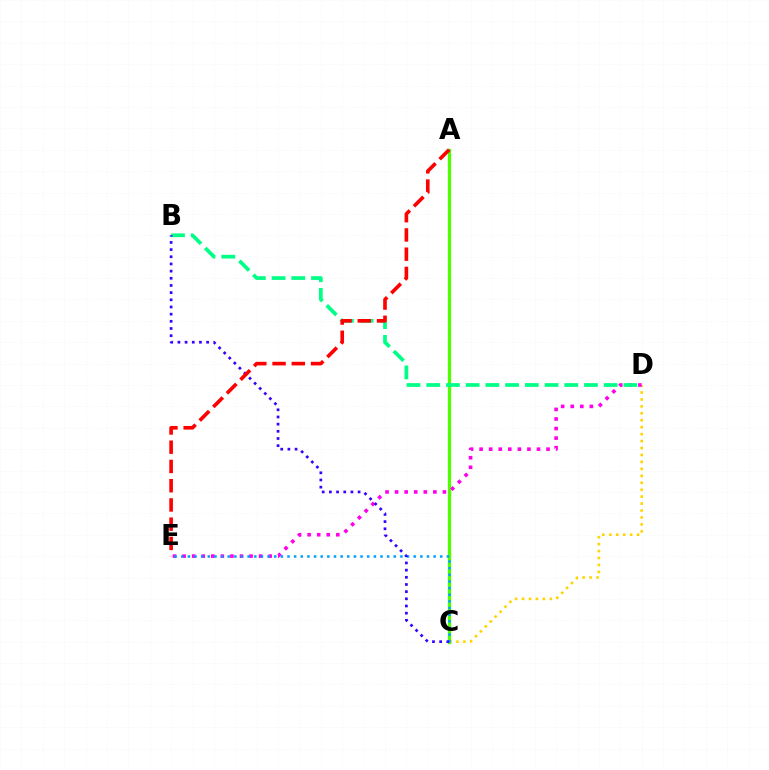{('C', 'D'): [{'color': '#ffd500', 'line_style': 'dotted', 'thickness': 1.89}], ('A', 'C'): [{'color': '#4fff00', 'line_style': 'solid', 'thickness': 2.37}], ('D', 'E'): [{'color': '#ff00ed', 'line_style': 'dotted', 'thickness': 2.6}], ('B', 'D'): [{'color': '#00ff86', 'line_style': 'dashed', 'thickness': 2.68}], ('C', 'E'): [{'color': '#009eff', 'line_style': 'dotted', 'thickness': 1.8}], ('B', 'C'): [{'color': '#3700ff', 'line_style': 'dotted', 'thickness': 1.95}], ('A', 'E'): [{'color': '#ff0000', 'line_style': 'dashed', 'thickness': 2.61}]}